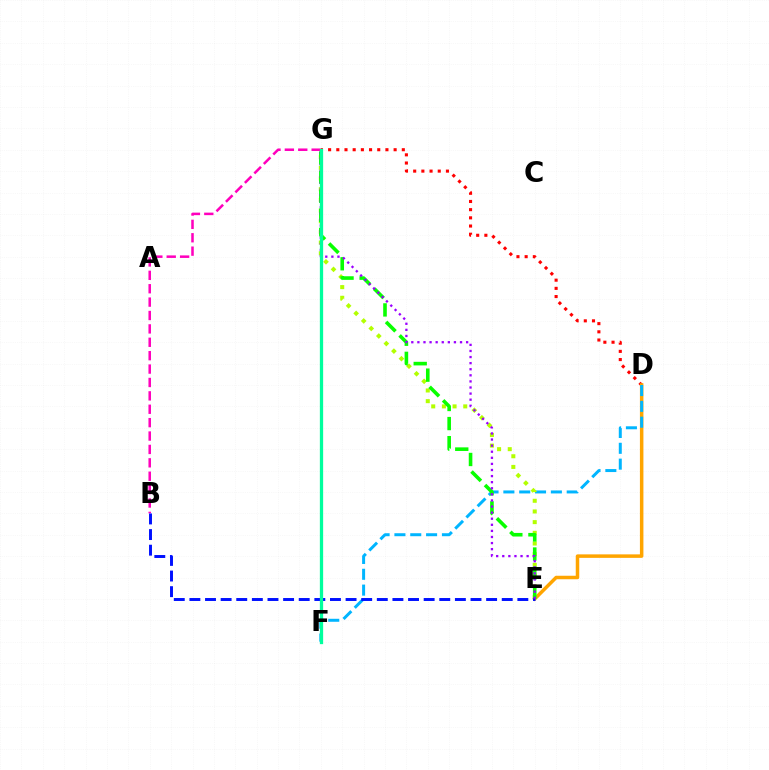{('D', 'G'): [{'color': '#ff0000', 'line_style': 'dotted', 'thickness': 2.22}], ('D', 'E'): [{'color': '#ffa500', 'line_style': 'solid', 'thickness': 2.52}], ('D', 'F'): [{'color': '#00b5ff', 'line_style': 'dashed', 'thickness': 2.15}], ('E', 'G'): [{'color': '#b3ff00', 'line_style': 'dotted', 'thickness': 2.9}, {'color': '#08ff00', 'line_style': 'dashed', 'thickness': 2.59}, {'color': '#9b00ff', 'line_style': 'dotted', 'thickness': 1.65}], ('B', 'G'): [{'color': '#ff00bd', 'line_style': 'dashed', 'thickness': 1.82}], ('B', 'E'): [{'color': '#0010ff', 'line_style': 'dashed', 'thickness': 2.12}], ('F', 'G'): [{'color': '#00ff9d', 'line_style': 'solid', 'thickness': 2.36}]}